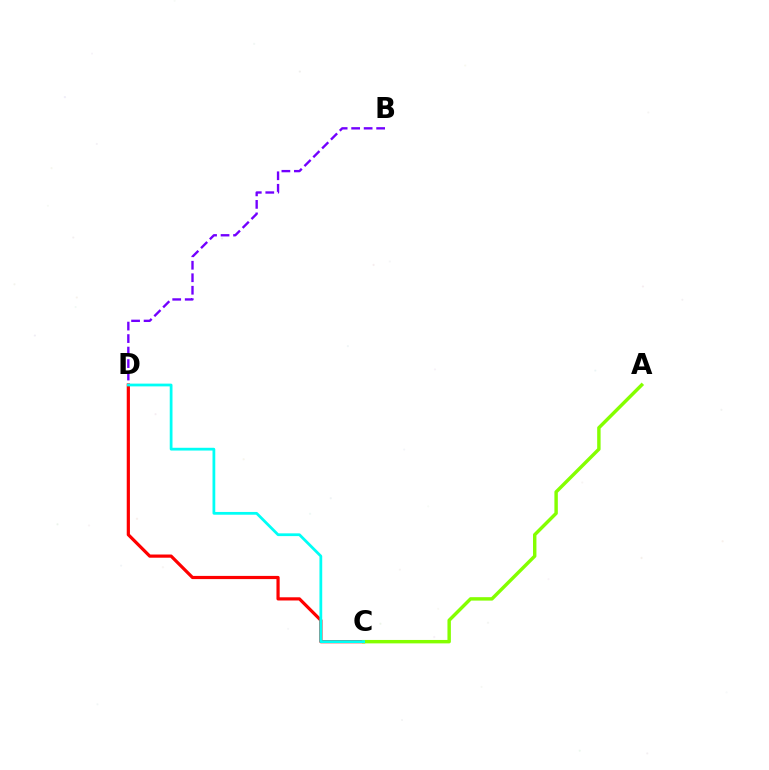{('B', 'D'): [{'color': '#7200ff', 'line_style': 'dashed', 'thickness': 1.7}], ('C', 'D'): [{'color': '#ff0000', 'line_style': 'solid', 'thickness': 2.3}, {'color': '#00fff6', 'line_style': 'solid', 'thickness': 1.99}], ('A', 'C'): [{'color': '#84ff00', 'line_style': 'solid', 'thickness': 2.47}]}